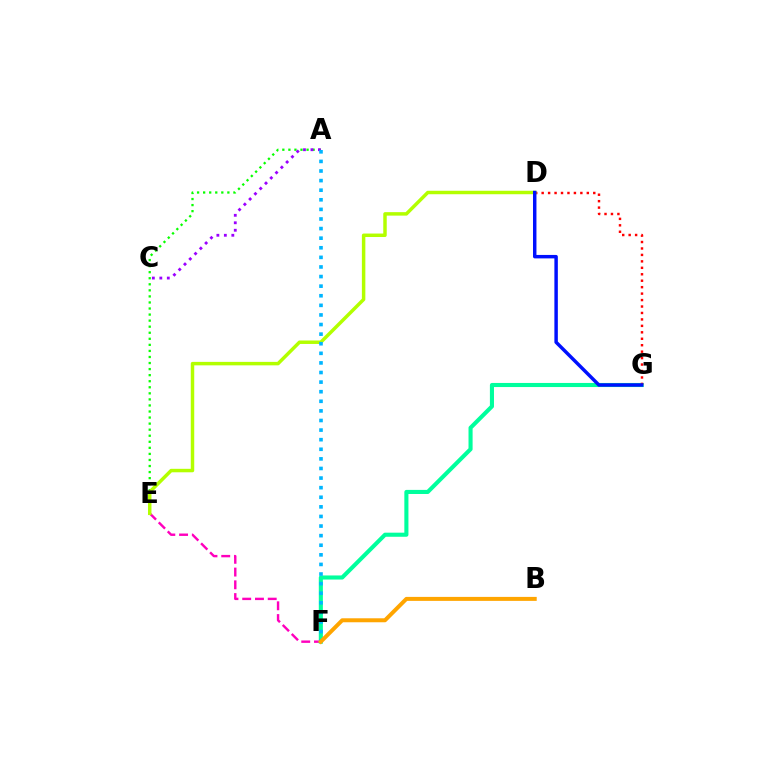{('A', 'E'): [{'color': '#08ff00', 'line_style': 'dotted', 'thickness': 1.65}], ('E', 'F'): [{'color': '#ff00bd', 'line_style': 'dashed', 'thickness': 1.73}], ('F', 'G'): [{'color': '#00ff9d', 'line_style': 'solid', 'thickness': 2.95}], ('D', 'G'): [{'color': '#ff0000', 'line_style': 'dotted', 'thickness': 1.75}, {'color': '#0010ff', 'line_style': 'solid', 'thickness': 2.49}], ('A', 'C'): [{'color': '#9b00ff', 'line_style': 'dotted', 'thickness': 2.03}], ('D', 'E'): [{'color': '#b3ff00', 'line_style': 'solid', 'thickness': 2.5}], ('A', 'F'): [{'color': '#00b5ff', 'line_style': 'dotted', 'thickness': 2.61}], ('B', 'F'): [{'color': '#ffa500', 'line_style': 'solid', 'thickness': 2.86}]}